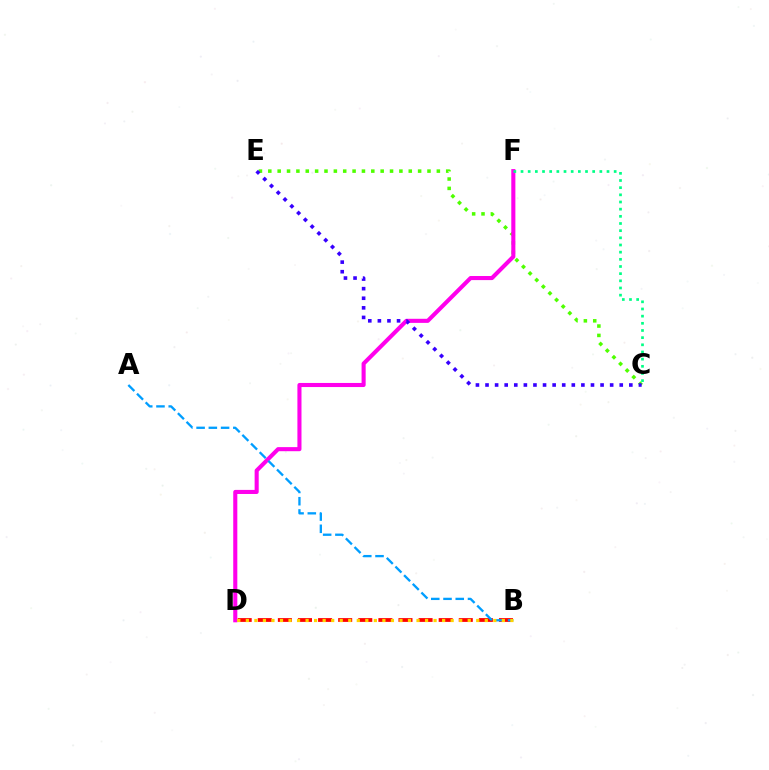{('B', 'D'): [{'color': '#ff0000', 'line_style': 'dashed', 'thickness': 2.73}, {'color': '#ffd500', 'line_style': 'dotted', 'thickness': 2.32}], ('C', 'E'): [{'color': '#4fff00', 'line_style': 'dotted', 'thickness': 2.54}, {'color': '#3700ff', 'line_style': 'dotted', 'thickness': 2.6}], ('D', 'F'): [{'color': '#ff00ed', 'line_style': 'solid', 'thickness': 2.94}], ('C', 'F'): [{'color': '#00ff86', 'line_style': 'dotted', 'thickness': 1.95}], ('A', 'B'): [{'color': '#009eff', 'line_style': 'dashed', 'thickness': 1.66}]}